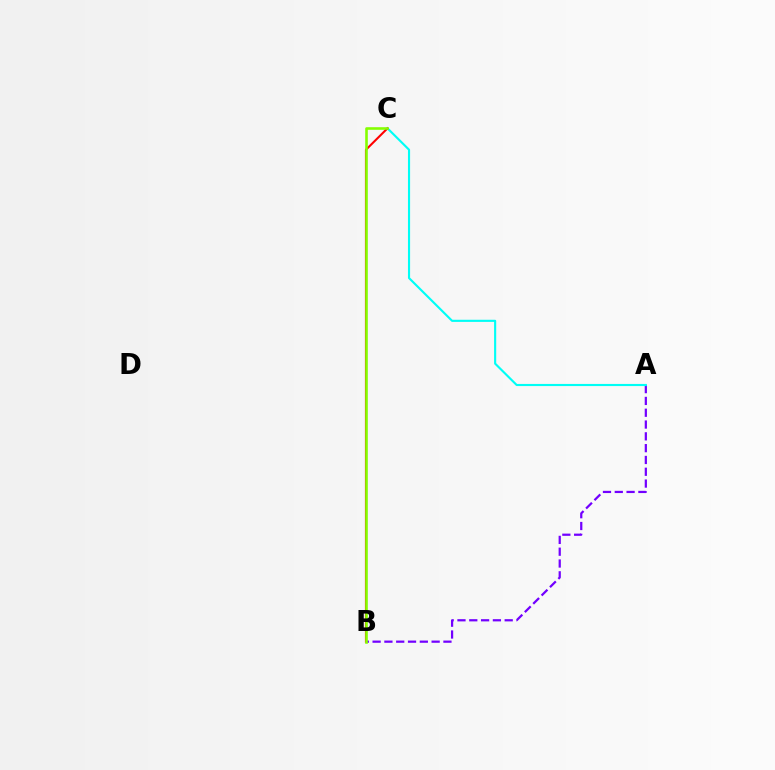{('A', 'B'): [{'color': '#7200ff', 'line_style': 'dashed', 'thickness': 1.6}], ('A', 'C'): [{'color': '#00fff6', 'line_style': 'solid', 'thickness': 1.53}], ('B', 'C'): [{'color': '#ff0000', 'line_style': 'solid', 'thickness': 1.5}, {'color': '#84ff00', 'line_style': 'solid', 'thickness': 1.87}]}